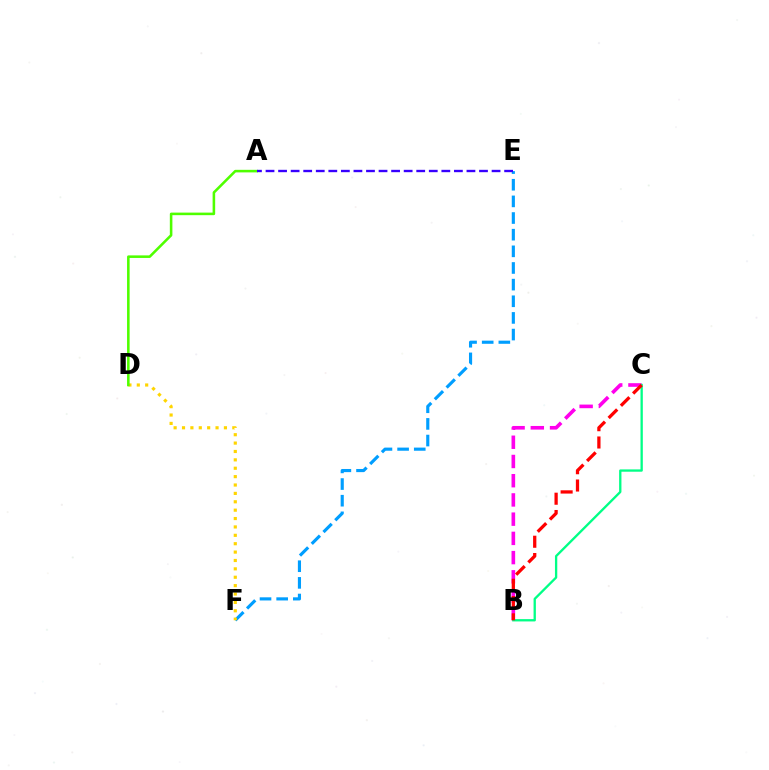{('B', 'C'): [{'color': '#ff00ed', 'line_style': 'dashed', 'thickness': 2.61}, {'color': '#00ff86', 'line_style': 'solid', 'thickness': 1.67}, {'color': '#ff0000', 'line_style': 'dashed', 'thickness': 2.35}], ('E', 'F'): [{'color': '#009eff', 'line_style': 'dashed', 'thickness': 2.26}], ('D', 'F'): [{'color': '#ffd500', 'line_style': 'dotted', 'thickness': 2.28}], ('A', 'D'): [{'color': '#4fff00', 'line_style': 'solid', 'thickness': 1.85}], ('A', 'E'): [{'color': '#3700ff', 'line_style': 'dashed', 'thickness': 1.71}]}